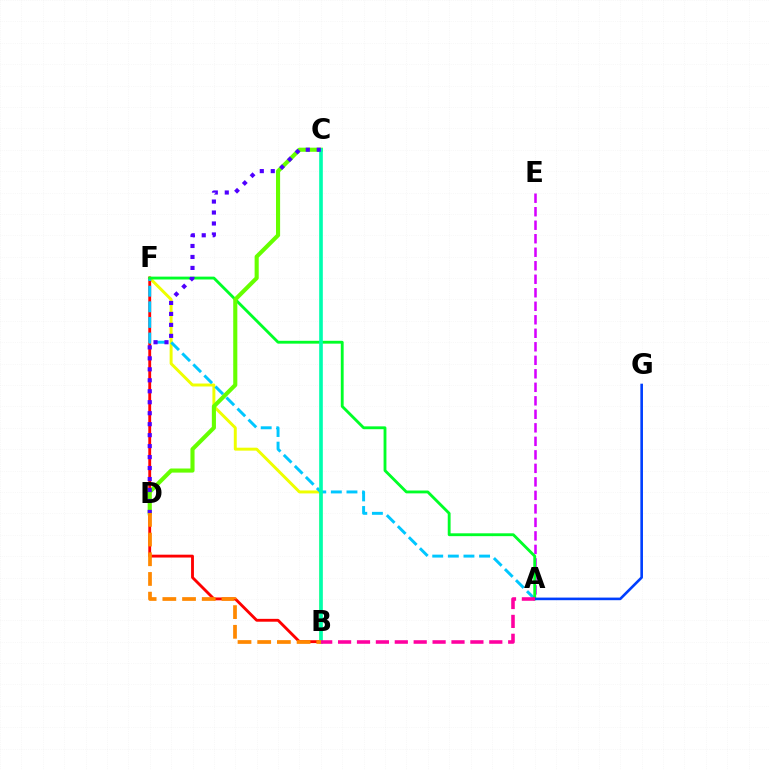{('B', 'F'): [{'color': '#eeff00', 'line_style': 'solid', 'thickness': 2.13}, {'color': '#ff0000', 'line_style': 'solid', 'thickness': 2.05}], ('A', 'E'): [{'color': '#d600ff', 'line_style': 'dashed', 'thickness': 1.83}], ('A', 'F'): [{'color': '#00c7ff', 'line_style': 'dashed', 'thickness': 2.12}, {'color': '#00ff27', 'line_style': 'solid', 'thickness': 2.05}], ('A', 'G'): [{'color': '#003fff', 'line_style': 'solid', 'thickness': 1.88}], ('C', 'D'): [{'color': '#66ff00', 'line_style': 'solid', 'thickness': 2.95}, {'color': '#4f00ff', 'line_style': 'dotted', 'thickness': 2.98}], ('B', 'C'): [{'color': '#00ffaf', 'line_style': 'solid', 'thickness': 2.62}], ('A', 'B'): [{'color': '#ff00a0', 'line_style': 'dashed', 'thickness': 2.57}], ('B', 'D'): [{'color': '#ff8800', 'line_style': 'dashed', 'thickness': 2.68}]}